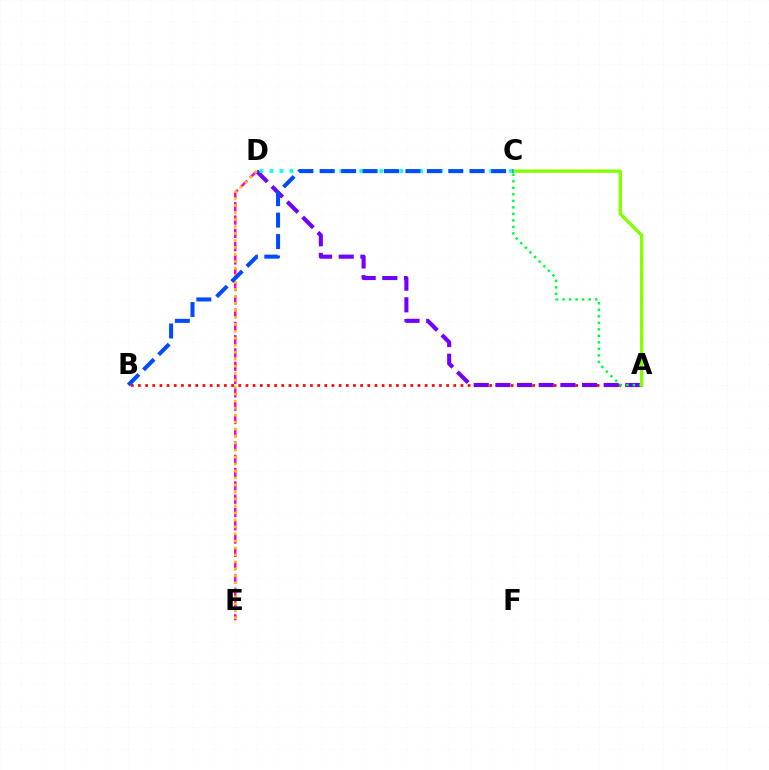{('D', 'E'): [{'color': '#ff00cf', 'line_style': 'dashed', 'thickness': 1.81}, {'color': '#ffbd00', 'line_style': 'dotted', 'thickness': 1.9}], ('A', 'B'): [{'color': '#ff0000', 'line_style': 'dotted', 'thickness': 1.95}], ('A', 'D'): [{'color': '#7200ff', 'line_style': 'dashed', 'thickness': 2.94}], ('A', 'C'): [{'color': '#00ff39', 'line_style': 'dotted', 'thickness': 1.77}, {'color': '#84ff00', 'line_style': 'solid', 'thickness': 2.41}], ('C', 'D'): [{'color': '#00fff6', 'line_style': 'dotted', 'thickness': 2.71}], ('B', 'C'): [{'color': '#004bff', 'line_style': 'dashed', 'thickness': 2.91}]}